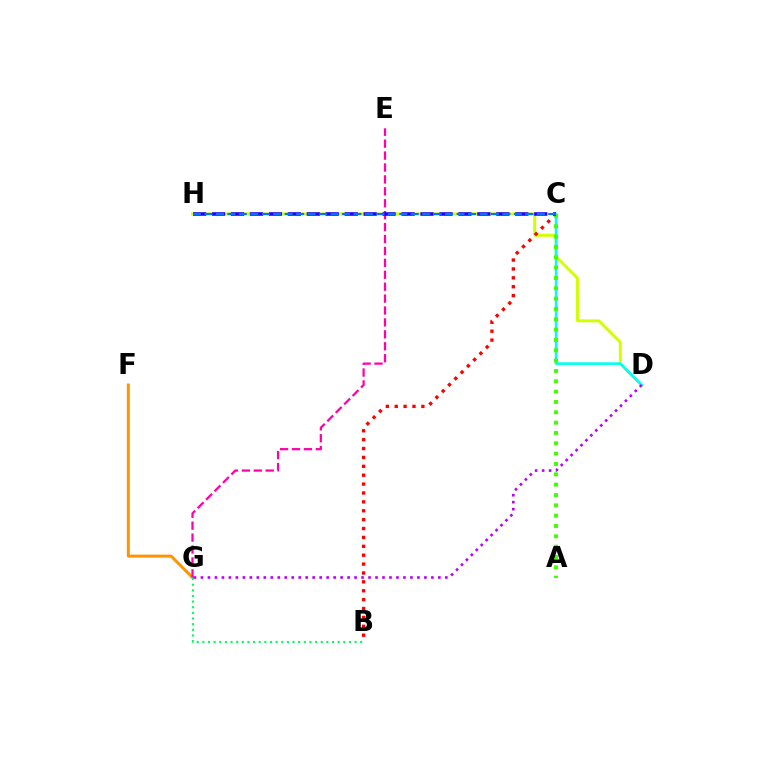{('F', 'G'): [{'color': '#ff9400', 'line_style': 'solid', 'thickness': 2.15}], ('D', 'H'): [{'color': '#d1ff00', 'line_style': 'solid', 'thickness': 2.11}], ('B', 'C'): [{'color': '#ff0000', 'line_style': 'dotted', 'thickness': 2.41}], ('B', 'G'): [{'color': '#00ff5c', 'line_style': 'dotted', 'thickness': 1.53}], ('C', 'D'): [{'color': '#00fff6', 'line_style': 'solid', 'thickness': 1.89}], ('A', 'C'): [{'color': '#3dff00', 'line_style': 'dotted', 'thickness': 2.81}], ('E', 'G'): [{'color': '#ff00ac', 'line_style': 'dashed', 'thickness': 1.62}], ('C', 'H'): [{'color': '#2500ff', 'line_style': 'dashed', 'thickness': 2.57}, {'color': '#0074ff', 'line_style': 'dashed', 'thickness': 1.56}], ('D', 'G'): [{'color': '#b900ff', 'line_style': 'dotted', 'thickness': 1.9}]}